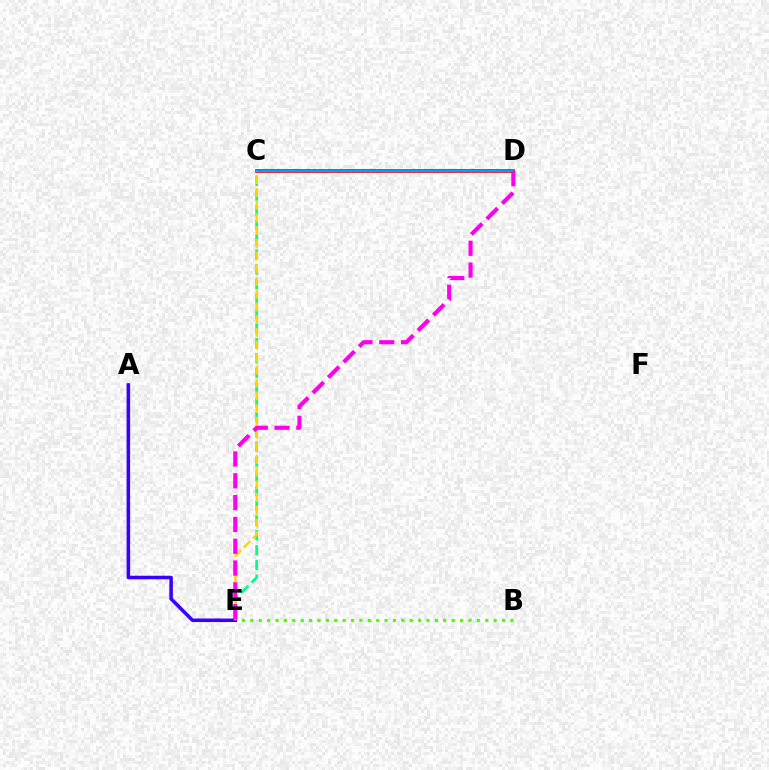{('C', 'D'): [{'color': '#ff0000', 'line_style': 'solid', 'thickness': 2.65}, {'color': '#009eff', 'line_style': 'solid', 'thickness': 1.59}], ('C', 'E'): [{'color': '#00ff86', 'line_style': 'dashed', 'thickness': 2.01}, {'color': '#ffd500', 'line_style': 'dashed', 'thickness': 1.73}], ('B', 'E'): [{'color': '#4fff00', 'line_style': 'dotted', 'thickness': 2.28}], ('A', 'E'): [{'color': '#3700ff', 'line_style': 'solid', 'thickness': 2.54}], ('D', 'E'): [{'color': '#ff00ed', 'line_style': 'dashed', 'thickness': 2.96}]}